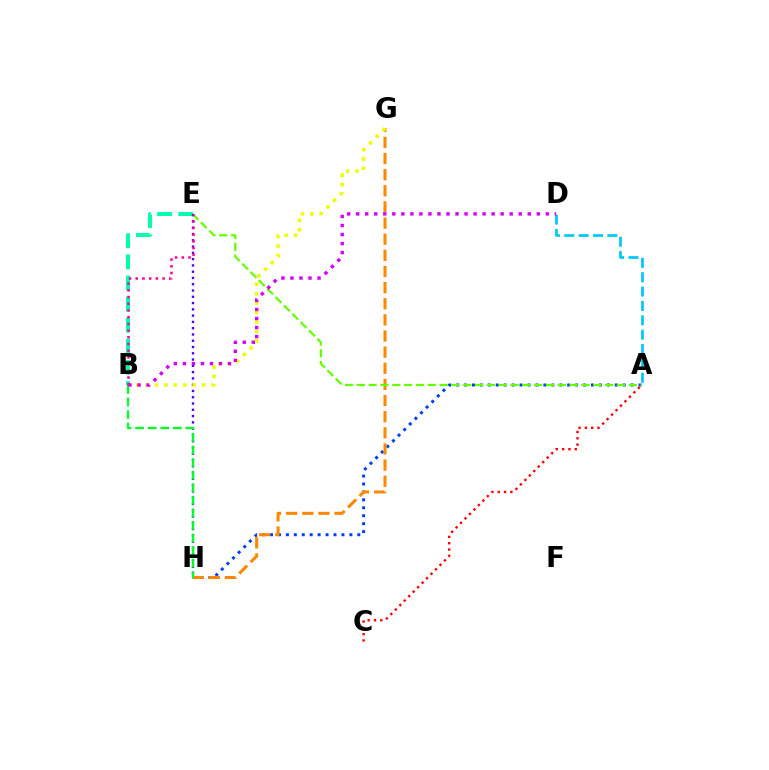{('A', 'H'): [{'color': '#003fff', 'line_style': 'dotted', 'thickness': 2.16}], ('B', 'E'): [{'color': '#00ffaf', 'line_style': 'dashed', 'thickness': 2.87}, {'color': '#ff00a0', 'line_style': 'dotted', 'thickness': 1.82}], ('G', 'H'): [{'color': '#ff8800', 'line_style': 'dashed', 'thickness': 2.19}], ('A', 'E'): [{'color': '#66ff00', 'line_style': 'dashed', 'thickness': 1.61}], ('E', 'H'): [{'color': '#4f00ff', 'line_style': 'dotted', 'thickness': 1.71}], ('B', 'G'): [{'color': '#eeff00', 'line_style': 'dotted', 'thickness': 2.56}], ('B', 'H'): [{'color': '#00ff27', 'line_style': 'dashed', 'thickness': 1.71}], ('A', 'C'): [{'color': '#ff0000', 'line_style': 'dotted', 'thickness': 1.72}], ('A', 'D'): [{'color': '#00c7ff', 'line_style': 'dashed', 'thickness': 1.95}], ('B', 'D'): [{'color': '#d600ff', 'line_style': 'dotted', 'thickness': 2.45}]}